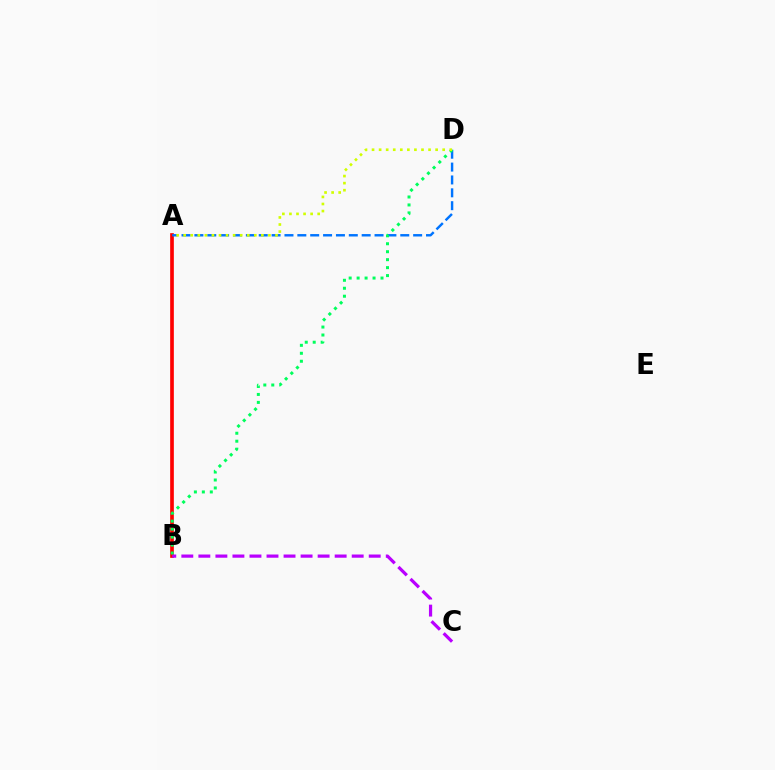{('A', 'B'): [{'color': '#ff0000', 'line_style': 'solid', 'thickness': 2.65}], ('A', 'D'): [{'color': '#0074ff', 'line_style': 'dashed', 'thickness': 1.75}, {'color': '#d1ff00', 'line_style': 'dotted', 'thickness': 1.92}], ('B', 'C'): [{'color': '#b900ff', 'line_style': 'dashed', 'thickness': 2.31}], ('B', 'D'): [{'color': '#00ff5c', 'line_style': 'dotted', 'thickness': 2.16}]}